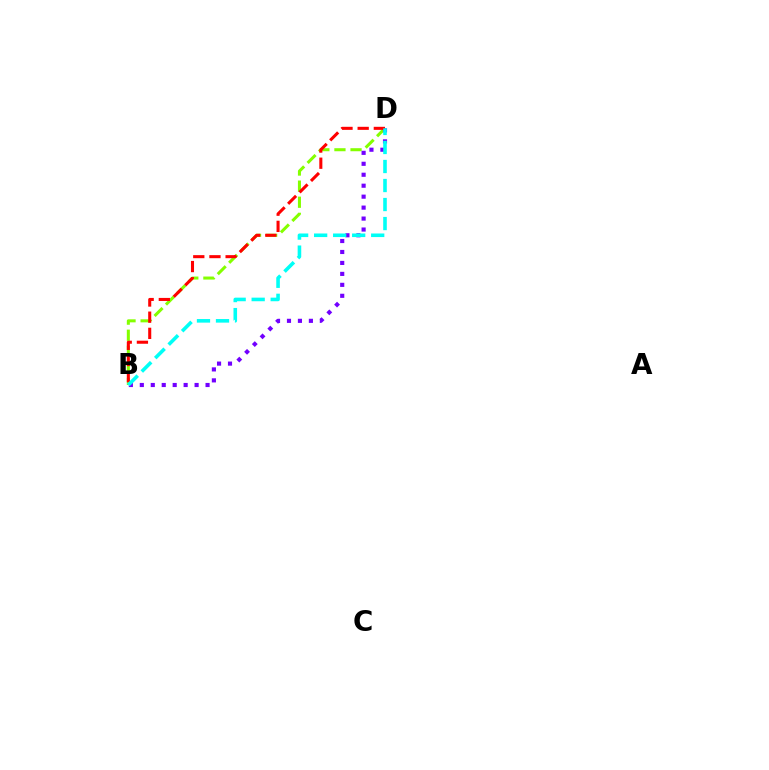{('B', 'D'): [{'color': '#84ff00', 'line_style': 'dashed', 'thickness': 2.19}, {'color': '#7200ff', 'line_style': 'dotted', 'thickness': 2.98}, {'color': '#ff0000', 'line_style': 'dashed', 'thickness': 2.2}, {'color': '#00fff6', 'line_style': 'dashed', 'thickness': 2.58}]}